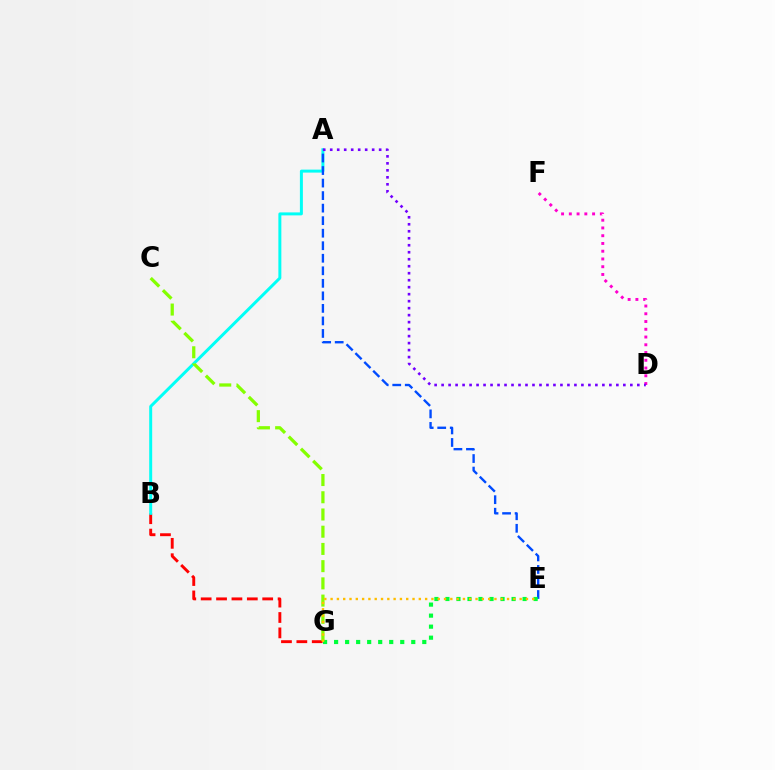{('B', 'G'): [{'color': '#ff0000', 'line_style': 'dashed', 'thickness': 2.09}], ('D', 'F'): [{'color': '#ff00cf', 'line_style': 'dotted', 'thickness': 2.11}], ('A', 'B'): [{'color': '#00fff6', 'line_style': 'solid', 'thickness': 2.14}], ('A', 'E'): [{'color': '#004bff', 'line_style': 'dashed', 'thickness': 1.7}], ('E', 'G'): [{'color': '#00ff39', 'line_style': 'dotted', 'thickness': 3.0}, {'color': '#ffbd00', 'line_style': 'dotted', 'thickness': 1.71}], ('A', 'D'): [{'color': '#7200ff', 'line_style': 'dotted', 'thickness': 1.9}], ('C', 'G'): [{'color': '#84ff00', 'line_style': 'dashed', 'thickness': 2.34}]}